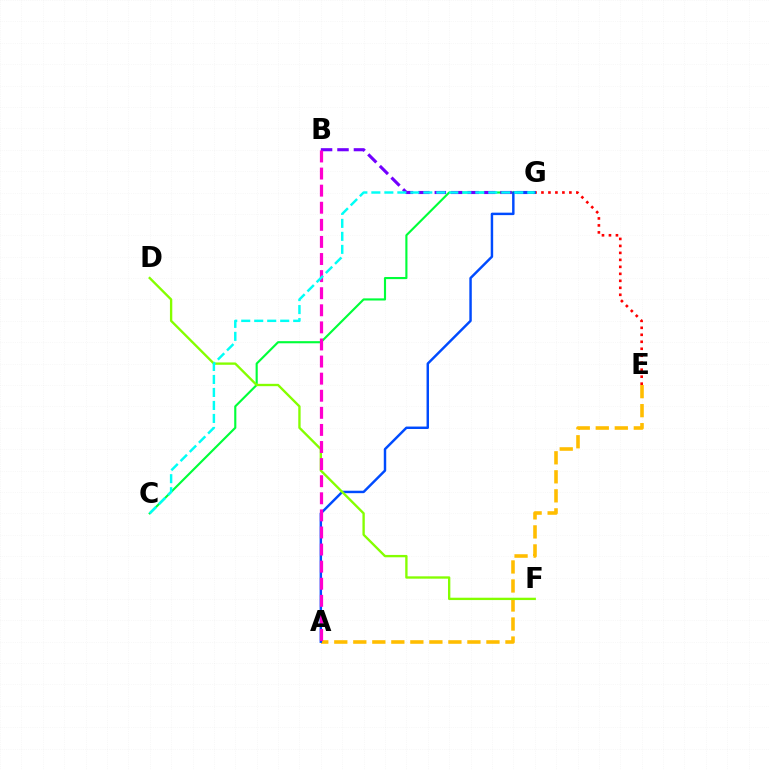{('C', 'G'): [{'color': '#00ff39', 'line_style': 'solid', 'thickness': 1.54}, {'color': '#00fff6', 'line_style': 'dashed', 'thickness': 1.76}], ('A', 'E'): [{'color': '#ffbd00', 'line_style': 'dashed', 'thickness': 2.58}], ('B', 'G'): [{'color': '#7200ff', 'line_style': 'dashed', 'thickness': 2.23}], ('E', 'G'): [{'color': '#ff0000', 'line_style': 'dotted', 'thickness': 1.9}], ('A', 'G'): [{'color': '#004bff', 'line_style': 'solid', 'thickness': 1.77}], ('D', 'F'): [{'color': '#84ff00', 'line_style': 'solid', 'thickness': 1.69}], ('A', 'B'): [{'color': '#ff00cf', 'line_style': 'dashed', 'thickness': 2.32}]}